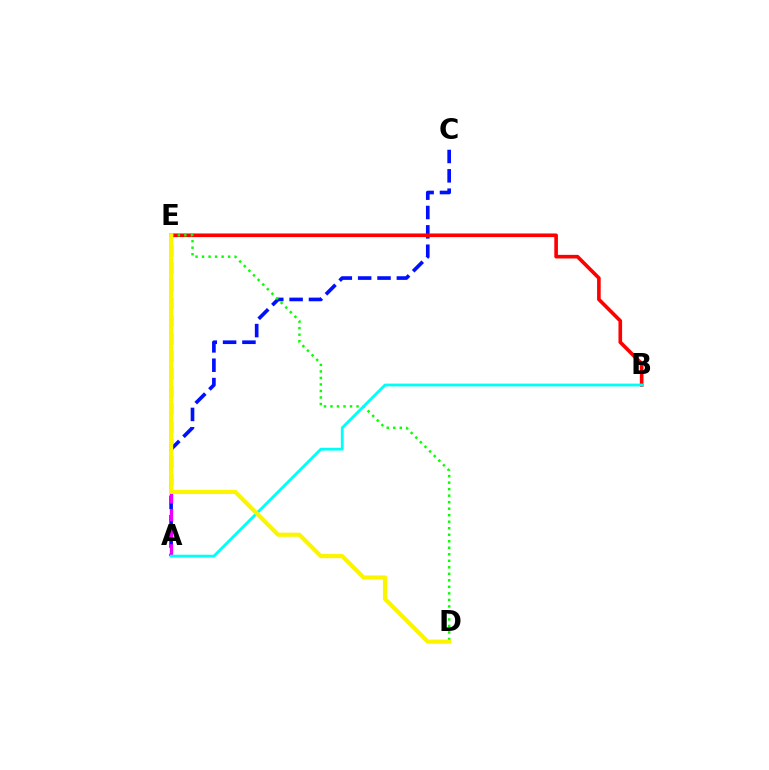{('A', 'C'): [{'color': '#0010ff', 'line_style': 'dashed', 'thickness': 2.63}], ('A', 'E'): [{'color': '#ee00ff', 'line_style': 'dashed', 'thickness': 2.4}], ('B', 'E'): [{'color': '#ff0000', 'line_style': 'solid', 'thickness': 2.61}], ('D', 'E'): [{'color': '#08ff00', 'line_style': 'dotted', 'thickness': 1.77}, {'color': '#fcf500', 'line_style': 'solid', 'thickness': 2.99}], ('A', 'B'): [{'color': '#00fff6', 'line_style': 'solid', 'thickness': 2.01}]}